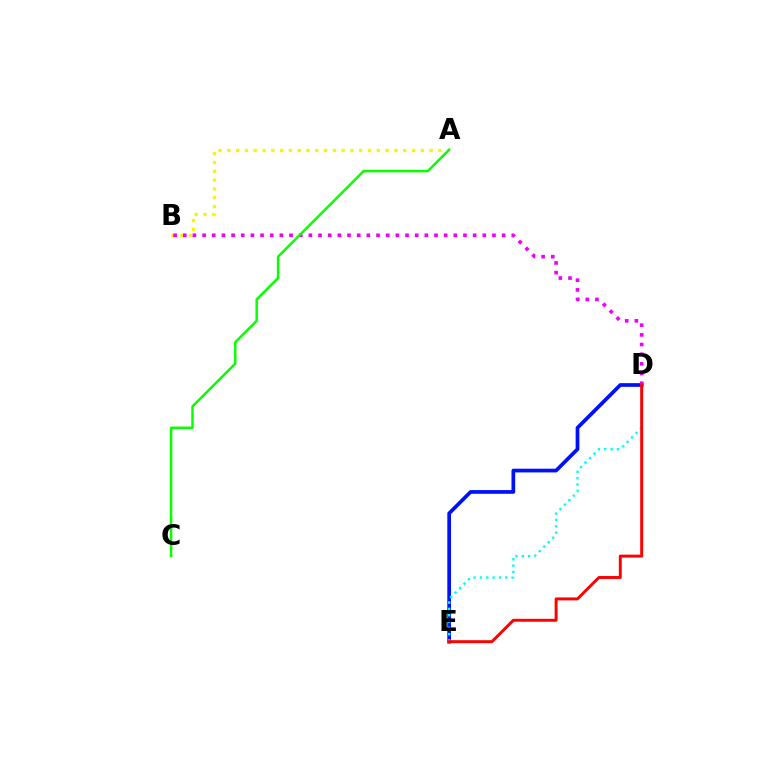{('D', 'E'): [{'color': '#0010ff', 'line_style': 'solid', 'thickness': 2.67}, {'color': '#00fff6', 'line_style': 'dotted', 'thickness': 1.72}, {'color': '#ff0000', 'line_style': 'solid', 'thickness': 2.13}], ('A', 'B'): [{'color': '#fcf500', 'line_style': 'dotted', 'thickness': 2.39}], ('B', 'D'): [{'color': '#ee00ff', 'line_style': 'dotted', 'thickness': 2.63}], ('A', 'C'): [{'color': '#08ff00', 'line_style': 'solid', 'thickness': 1.77}]}